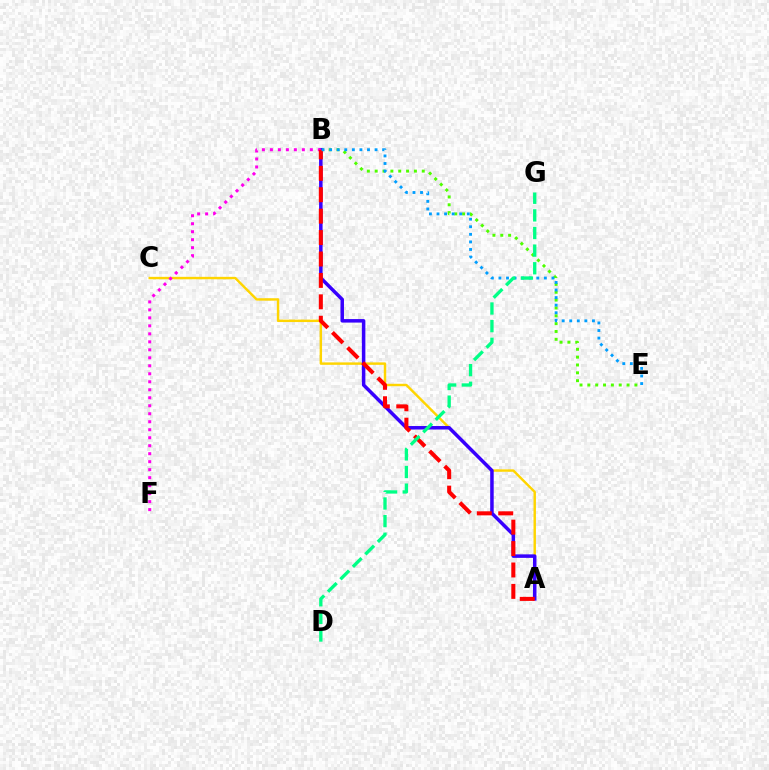{('B', 'E'): [{'color': '#4fff00', 'line_style': 'dotted', 'thickness': 2.13}, {'color': '#009eff', 'line_style': 'dotted', 'thickness': 2.06}], ('A', 'C'): [{'color': '#ffd500', 'line_style': 'solid', 'thickness': 1.76}], ('A', 'B'): [{'color': '#3700ff', 'line_style': 'solid', 'thickness': 2.52}, {'color': '#ff0000', 'line_style': 'dashed', 'thickness': 2.91}], ('B', 'F'): [{'color': '#ff00ed', 'line_style': 'dotted', 'thickness': 2.17}], ('D', 'G'): [{'color': '#00ff86', 'line_style': 'dashed', 'thickness': 2.39}]}